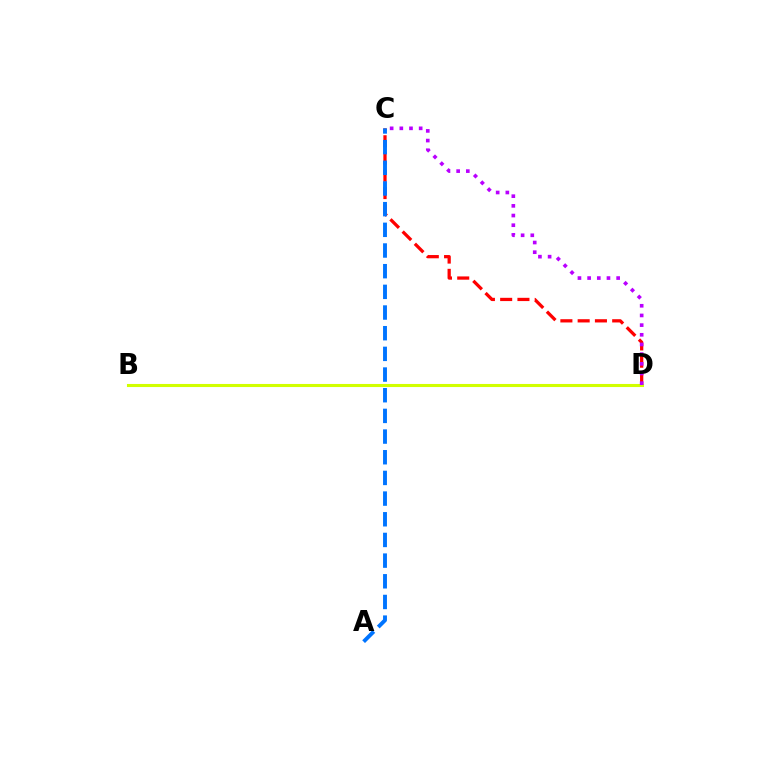{('C', 'D'): [{'color': '#ff0000', 'line_style': 'dashed', 'thickness': 2.35}, {'color': '#b900ff', 'line_style': 'dotted', 'thickness': 2.63}], ('B', 'D'): [{'color': '#00ff5c', 'line_style': 'dashed', 'thickness': 1.93}, {'color': '#d1ff00', 'line_style': 'solid', 'thickness': 2.22}], ('A', 'C'): [{'color': '#0074ff', 'line_style': 'dashed', 'thickness': 2.81}]}